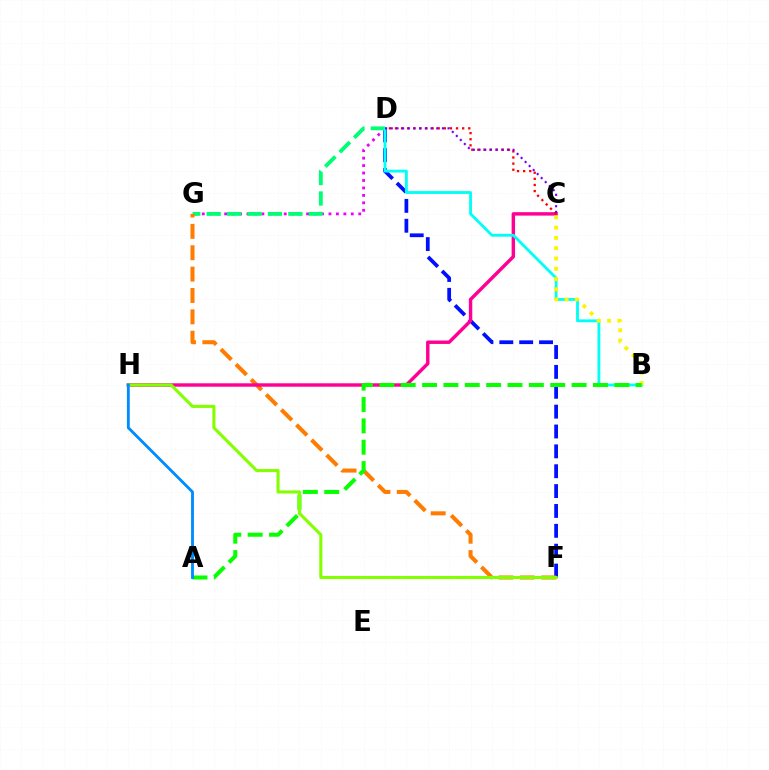{('D', 'F'): [{'color': '#0010ff', 'line_style': 'dashed', 'thickness': 2.7}], ('D', 'G'): [{'color': '#ee00ff', 'line_style': 'dotted', 'thickness': 2.02}, {'color': '#00ff74', 'line_style': 'dashed', 'thickness': 2.77}], ('F', 'G'): [{'color': '#ff7c00', 'line_style': 'dashed', 'thickness': 2.9}], ('C', 'H'): [{'color': '#ff0094', 'line_style': 'solid', 'thickness': 2.47}], ('C', 'D'): [{'color': '#ff0000', 'line_style': 'dotted', 'thickness': 1.66}, {'color': '#7200ff', 'line_style': 'dotted', 'thickness': 1.54}], ('B', 'D'): [{'color': '#00fff6', 'line_style': 'solid', 'thickness': 2.04}], ('B', 'C'): [{'color': '#fcf500', 'line_style': 'dotted', 'thickness': 2.79}], ('A', 'B'): [{'color': '#08ff00', 'line_style': 'dashed', 'thickness': 2.9}], ('F', 'H'): [{'color': '#84ff00', 'line_style': 'solid', 'thickness': 2.22}], ('A', 'H'): [{'color': '#008cff', 'line_style': 'solid', 'thickness': 2.06}]}